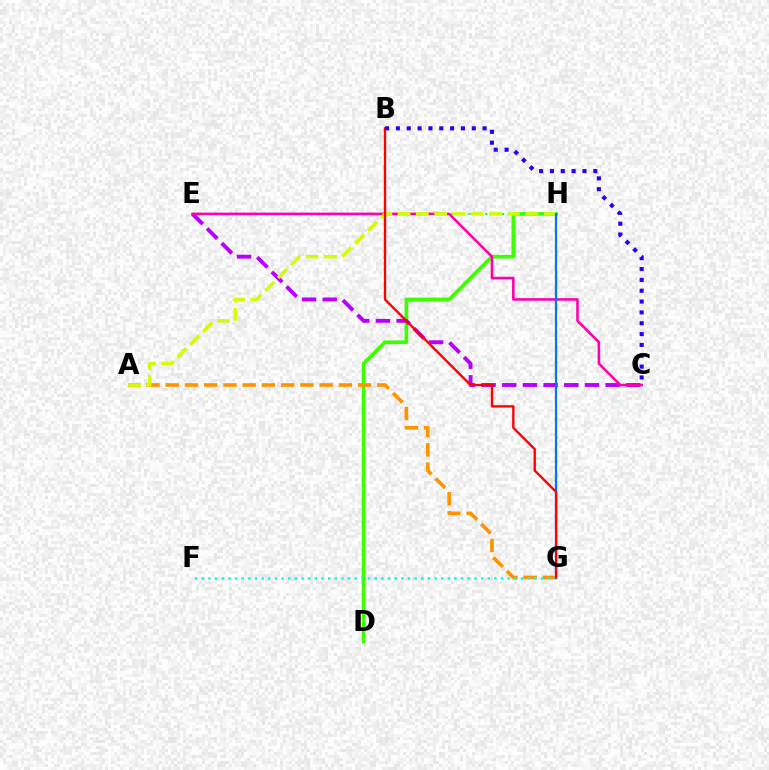{('D', 'H'): [{'color': '#3dff00', 'line_style': 'solid', 'thickness': 2.64}], ('E', 'H'): [{'color': '#00ff5c', 'line_style': 'dotted', 'thickness': 1.53}], ('C', 'E'): [{'color': '#b900ff', 'line_style': 'dashed', 'thickness': 2.81}, {'color': '#ff00ac', 'line_style': 'solid', 'thickness': 1.85}], ('A', 'G'): [{'color': '#ff9400', 'line_style': 'dashed', 'thickness': 2.61}], ('A', 'H'): [{'color': '#d1ff00', 'line_style': 'dashed', 'thickness': 2.48}], ('G', 'H'): [{'color': '#0074ff', 'line_style': 'solid', 'thickness': 1.59}], ('F', 'G'): [{'color': '#00fff6', 'line_style': 'dotted', 'thickness': 1.81}], ('B', 'G'): [{'color': '#ff0000', 'line_style': 'solid', 'thickness': 1.69}], ('B', 'C'): [{'color': '#2500ff', 'line_style': 'dotted', 'thickness': 2.95}]}